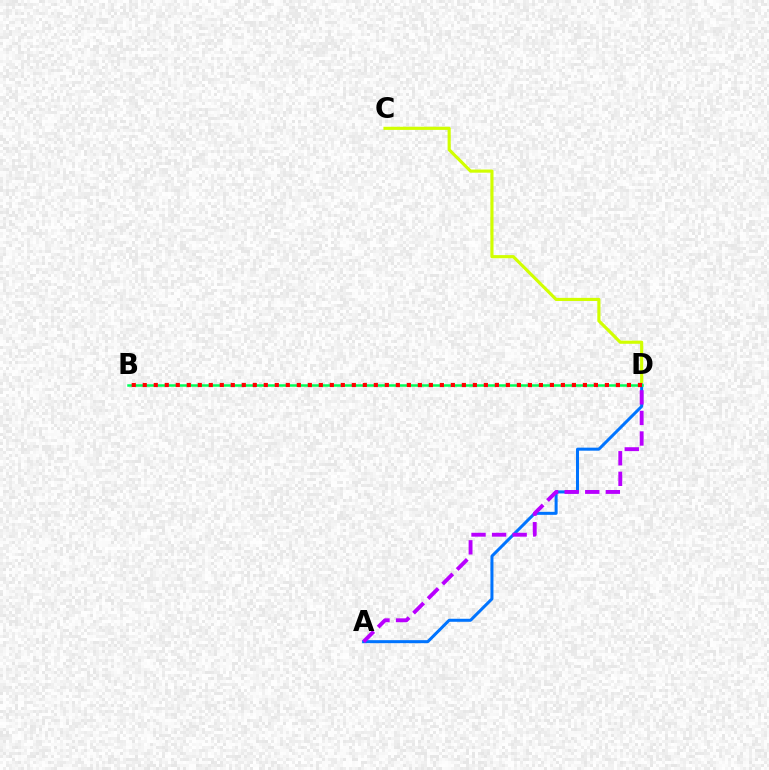{('C', 'D'): [{'color': '#d1ff00', 'line_style': 'solid', 'thickness': 2.26}], ('A', 'D'): [{'color': '#0074ff', 'line_style': 'solid', 'thickness': 2.17}, {'color': '#b900ff', 'line_style': 'dashed', 'thickness': 2.79}], ('B', 'D'): [{'color': '#00ff5c', 'line_style': 'solid', 'thickness': 1.8}, {'color': '#ff0000', 'line_style': 'dotted', 'thickness': 2.99}]}